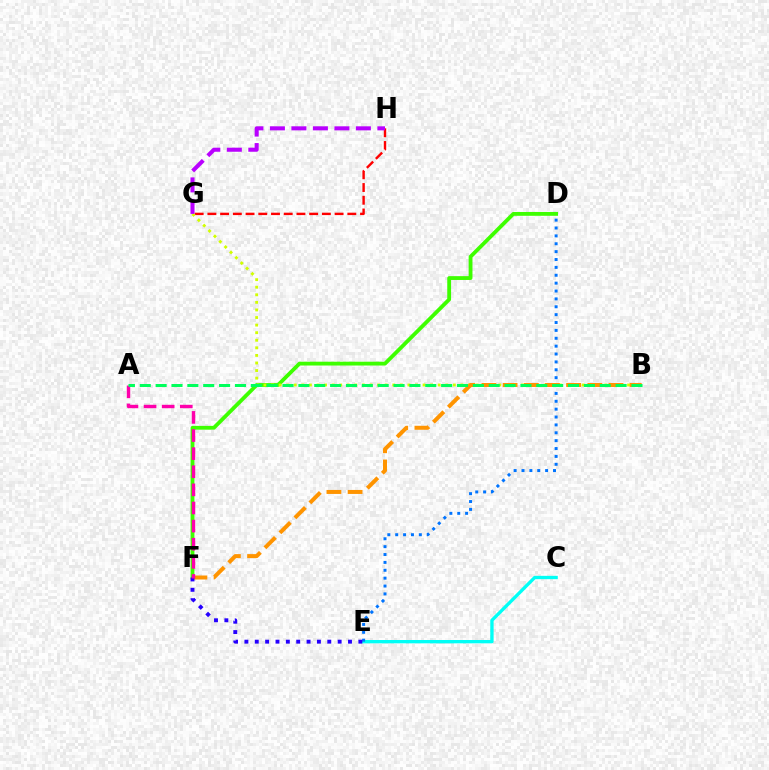{('G', 'H'): [{'color': '#ff0000', 'line_style': 'dashed', 'thickness': 1.73}, {'color': '#b900ff', 'line_style': 'dashed', 'thickness': 2.92}], ('D', 'F'): [{'color': '#3dff00', 'line_style': 'solid', 'thickness': 2.75}], ('B', 'G'): [{'color': '#d1ff00', 'line_style': 'dotted', 'thickness': 2.06}], ('C', 'E'): [{'color': '#00fff6', 'line_style': 'solid', 'thickness': 2.4}], ('D', 'E'): [{'color': '#0074ff', 'line_style': 'dotted', 'thickness': 2.14}], ('B', 'F'): [{'color': '#ff9400', 'line_style': 'dashed', 'thickness': 2.88}], ('E', 'F'): [{'color': '#2500ff', 'line_style': 'dotted', 'thickness': 2.81}], ('A', 'F'): [{'color': '#ff00ac', 'line_style': 'dashed', 'thickness': 2.46}], ('A', 'B'): [{'color': '#00ff5c', 'line_style': 'dashed', 'thickness': 2.15}]}